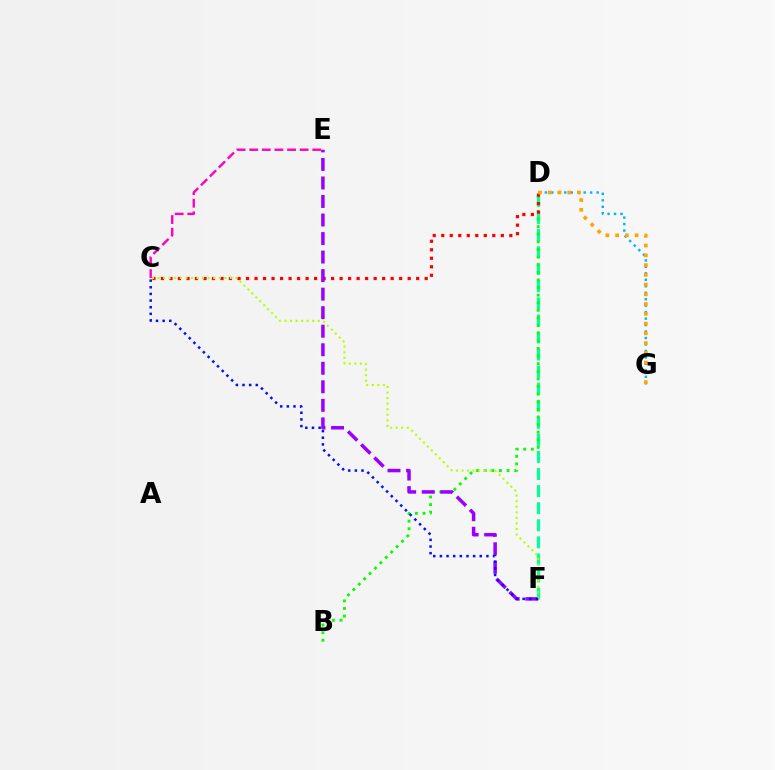{('D', 'G'): [{'color': '#00b5ff', 'line_style': 'dotted', 'thickness': 1.76}, {'color': '#ffa500', 'line_style': 'dotted', 'thickness': 2.65}], ('D', 'F'): [{'color': '#00ff9d', 'line_style': 'dashed', 'thickness': 2.32}], ('B', 'D'): [{'color': '#08ff00', 'line_style': 'dotted', 'thickness': 2.07}], ('C', 'D'): [{'color': '#ff0000', 'line_style': 'dotted', 'thickness': 2.31}], ('E', 'F'): [{'color': '#9b00ff', 'line_style': 'dashed', 'thickness': 2.52}], ('C', 'F'): [{'color': '#b3ff00', 'line_style': 'dotted', 'thickness': 1.51}, {'color': '#0010ff', 'line_style': 'dotted', 'thickness': 1.81}], ('C', 'E'): [{'color': '#ff00bd', 'line_style': 'dashed', 'thickness': 1.71}]}